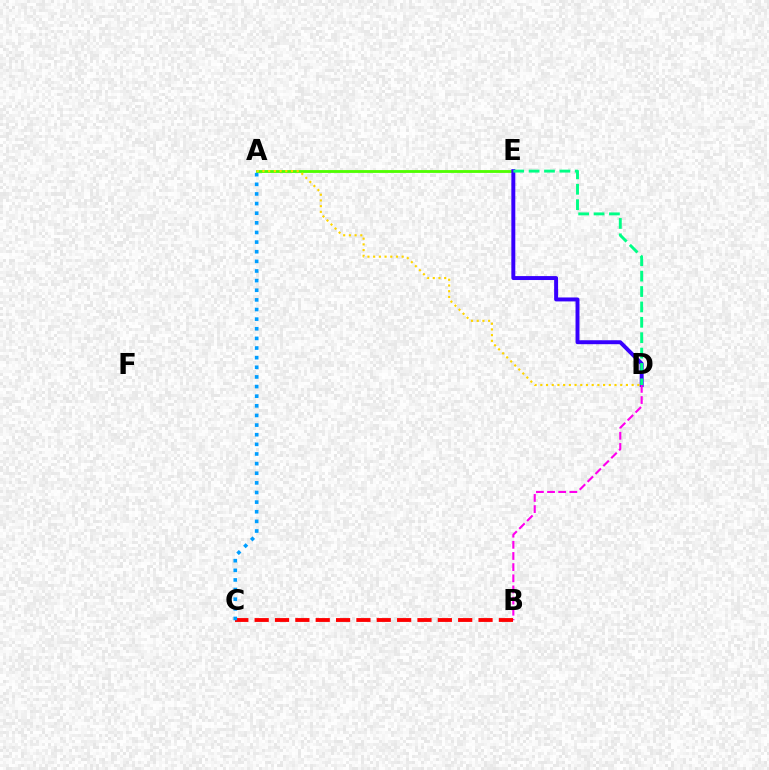{('A', 'E'): [{'color': '#4fff00', 'line_style': 'solid', 'thickness': 2.04}], ('D', 'E'): [{'color': '#3700ff', 'line_style': 'solid', 'thickness': 2.84}, {'color': '#00ff86', 'line_style': 'dashed', 'thickness': 2.09}], ('B', 'D'): [{'color': '#ff00ed', 'line_style': 'dashed', 'thickness': 1.51}], ('B', 'C'): [{'color': '#ff0000', 'line_style': 'dashed', 'thickness': 2.76}], ('A', 'C'): [{'color': '#009eff', 'line_style': 'dotted', 'thickness': 2.62}], ('A', 'D'): [{'color': '#ffd500', 'line_style': 'dotted', 'thickness': 1.55}]}